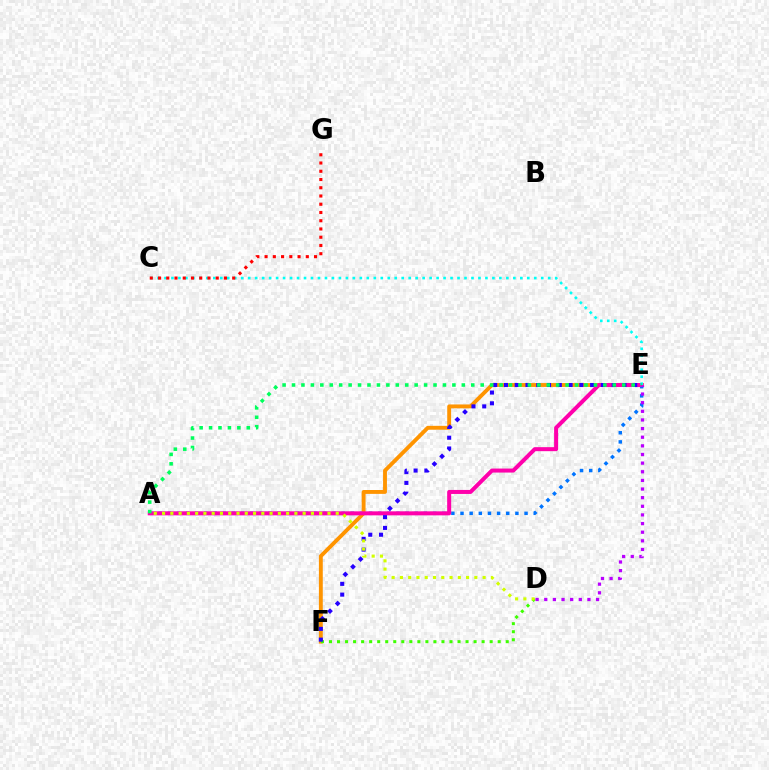{('A', 'E'): [{'color': '#0074ff', 'line_style': 'dotted', 'thickness': 2.49}, {'color': '#ff00ac', 'line_style': 'solid', 'thickness': 2.89}, {'color': '#00ff5c', 'line_style': 'dotted', 'thickness': 2.56}], ('E', 'F'): [{'color': '#ff9400', 'line_style': 'solid', 'thickness': 2.79}, {'color': '#2500ff', 'line_style': 'dotted', 'thickness': 2.93}], ('C', 'E'): [{'color': '#00fff6', 'line_style': 'dotted', 'thickness': 1.9}], ('C', 'G'): [{'color': '#ff0000', 'line_style': 'dotted', 'thickness': 2.24}], ('D', 'F'): [{'color': '#3dff00', 'line_style': 'dotted', 'thickness': 2.18}], ('A', 'D'): [{'color': '#d1ff00', 'line_style': 'dotted', 'thickness': 2.25}], ('D', 'E'): [{'color': '#b900ff', 'line_style': 'dotted', 'thickness': 2.35}]}